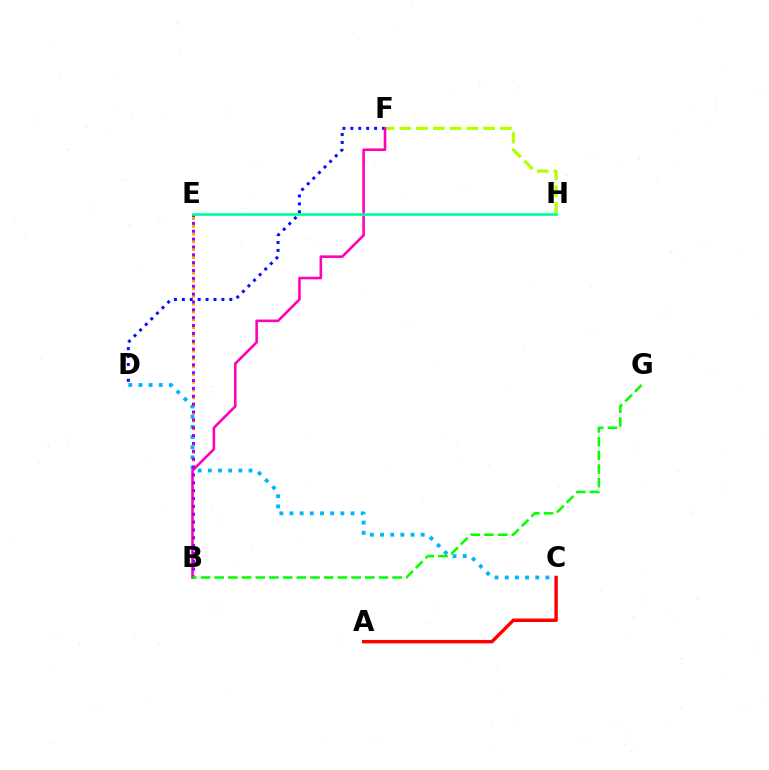{('F', 'H'): [{'color': '#b3ff00', 'line_style': 'dashed', 'thickness': 2.28}], ('D', 'F'): [{'color': '#0010ff', 'line_style': 'dotted', 'thickness': 2.15}], ('B', 'E'): [{'color': '#ffa500', 'line_style': 'dotted', 'thickness': 2.12}, {'color': '#9b00ff', 'line_style': 'dotted', 'thickness': 2.14}], ('C', 'D'): [{'color': '#00b5ff', 'line_style': 'dotted', 'thickness': 2.76}], ('B', 'F'): [{'color': '#ff00bd', 'line_style': 'solid', 'thickness': 1.87}], ('A', 'C'): [{'color': '#ff0000', 'line_style': 'solid', 'thickness': 2.47}], ('E', 'H'): [{'color': '#00ff9d', 'line_style': 'solid', 'thickness': 1.93}], ('B', 'G'): [{'color': '#08ff00', 'line_style': 'dashed', 'thickness': 1.86}]}